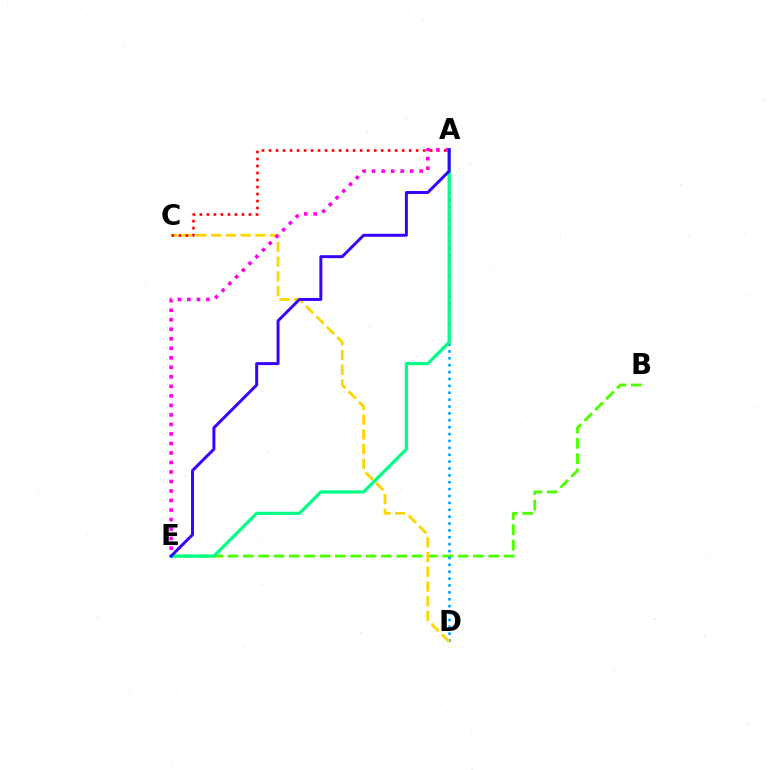{('B', 'E'): [{'color': '#4fff00', 'line_style': 'dashed', 'thickness': 2.08}], ('A', 'D'): [{'color': '#009eff', 'line_style': 'dotted', 'thickness': 1.87}], ('C', 'D'): [{'color': '#ffd500', 'line_style': 'dashed', 'thickness': 2.0}], ('A', 'E'): [{'color': '#00ff86', 'line_style': 'solid', 'thickness': 2.32}, {'color': '#ff00ed', 'line_style': 'dotted', 'thickness': 2.59}, {'color': '#3700ff', 'line_style': 'solid', 'thickness': 2.13}], ('A', 'C'): [{'color': '#ff0000', 'line_style': 'dotted', 'thickness': 1.9}]}